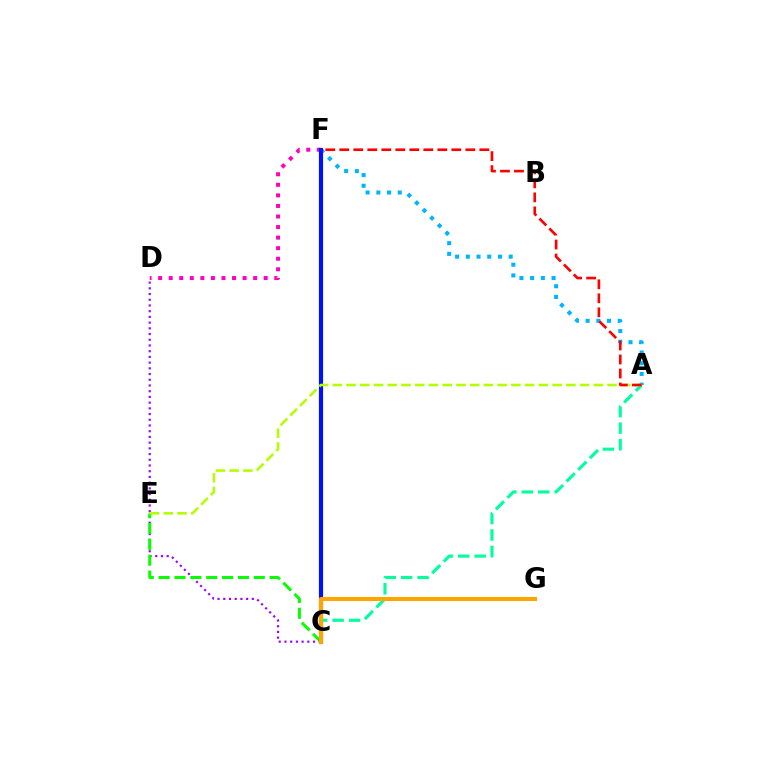{('D', 'F'): [{'color': '#ff00bd', 'line_style': 'dotted', 'thickness': 2.87}], ('C', 'D'): [{'color': '#9b00ff', 'line_style': 'dotted', 'thickness': 1.55}], ('C', 'E'): [{'color': '#08ff00', 'line_style': 'dashed', 'thickness': 2.15}], ('A', 'F'): [{'color': '#00b5ff', 'line_style': 'dotted', 'thickness': 2.91}, {'color': '#ff0000', 'line_style': 'dashed', 'thickness': 1.9}], ('C', 'F'): [{'color': '#0010ff', 'line_style': 'solid', 'thickness': 2.99}], ('A', 'C'): [{'color': '#00ff9d', 'line_style': 'dashed', 'thickness': 2.24}], ('A', 'E'): [{'color': '#b3ff00', 'line_style': 'dashed', 'thickness': 1.87}], ('C', 'G'): [{'color': '#ffa500', 'line_style': 'solid', 'thickness': 2.91}]}